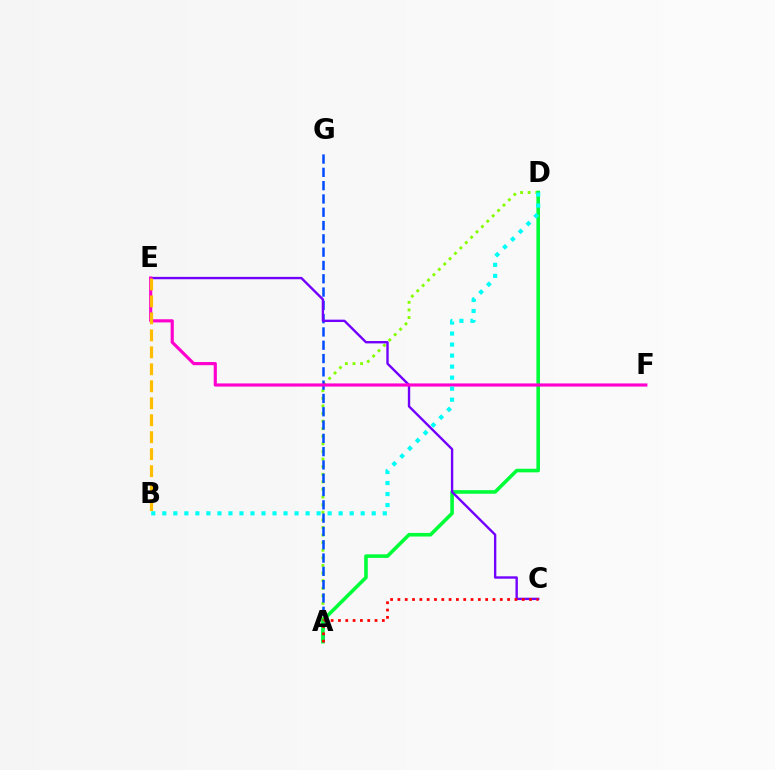{('A', 'D'): [{'color': '#84ff00', 'line_style': 'dotted', 'thickness': 2.06}, {'color': '#00ff39', 'line_style': 'solid', 'thickness': 2.59}], ('A', 'G'): [{'color': '#004bff', 'line_style': 'dashed', 'thickness': 1.81}], ('C', 'E'): [{'color': '#7200ff', 'line_style': 'solid', 'thickness': 1.71}], ('E', 'F'): [{'color': '#ff00cf', 'line_style': 'solid', 'thickness': 2.27}], ('B', 'E'): [{'color': '#ffbd00', 'line_style': 'dashed', 'thickness': 2.31}], ('B', 'D'): [{'color': '#00fff6', 'line_style': 'dotted', 'thickness': 2.99}], ('A', 'C'): [{'color': '#ff0000', 'line_style': 'dotted', 'thickness': 1.99}]}